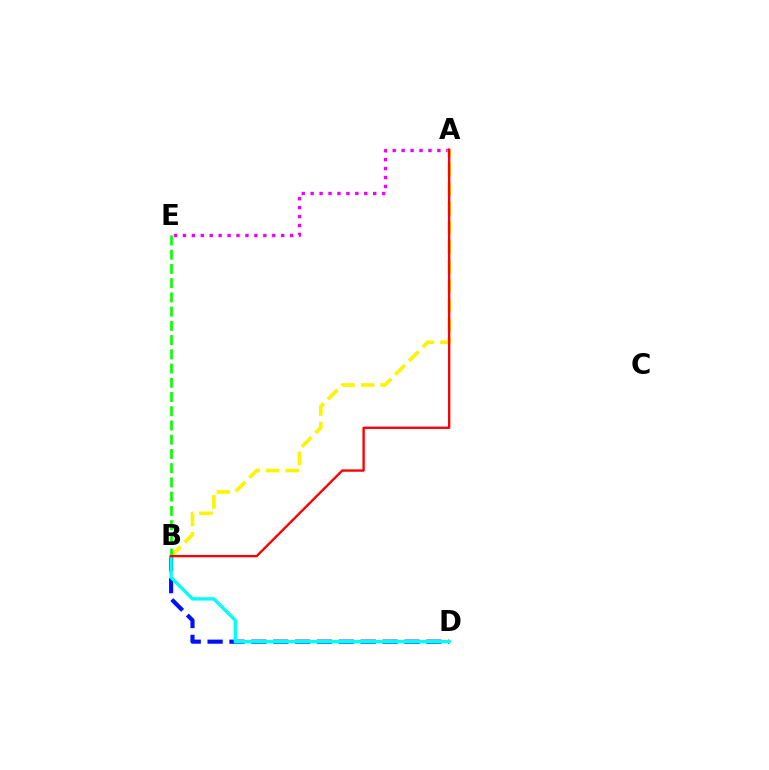{('A', 'E'): [{'color': '#ee00ff', 'line_style': 'dotted', 'thickness': 2.43}], ('A', 'B'): [{'color': '#fcf500', 'line_style': 'dashed', 'thickness': 2.64}, {'color': '#ff0000', 'line_style': 'solid', 'thickness': 1.7}], ('B', 'E'): [{'color': '#08ff00', 'line_style': 'dashed', 'thickness': 1.93}], ('B', 'D'): [{'color': '#0010ff', 'line_style': 'dashed', 'thickness': 2.97}, {'color': '#00fff6', 'line_style': 'solid', 'thickness': 2.43}]}